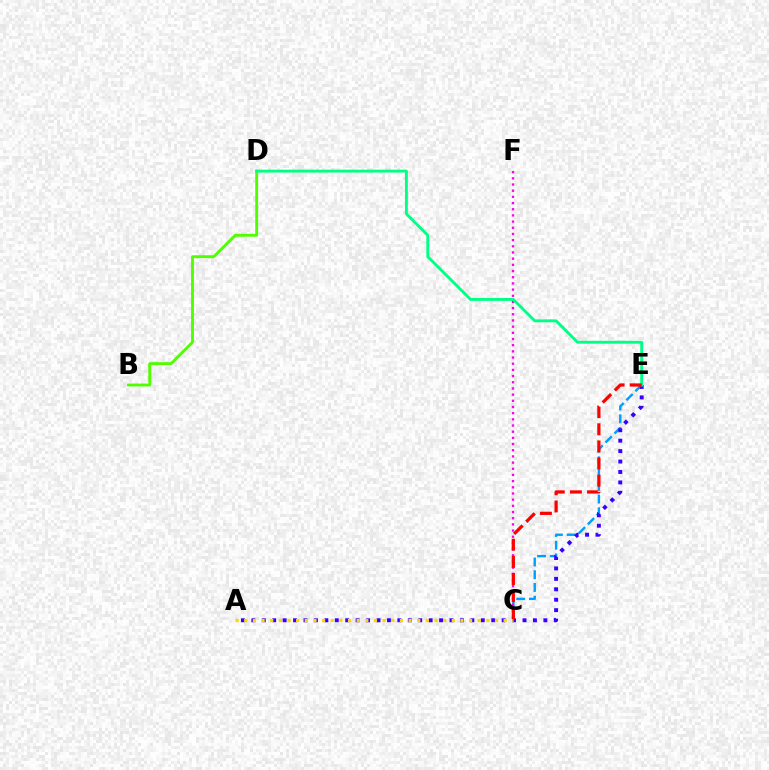{('C', 'E'): [{'color': '#009eff', 'line_style': 'dashed', 'thickness': 1.73}, {'color': '#ff0000', 'line_style': 'dashed', 'thickness': 2.33}], ('A', 'E'): [{'color': '#3700ff', 'line_style': 'dotted', 'thickness': 2.83}], ('B', 'D'): [{'color': '#4fff00', 'line_style': 'solid', 'thickness': 2.07}], ('A', 'C'): [{'color': '#ffd500', 'line_style': 'dotted', 'thickness': 2.35}], ('C', 'F'): [{'color': '#ff00ed', 'line_style': 'dotted', 'thickness': 1.68}], ('D', 'E'): [{'color': '#00ff86', 'line_style': 'solid', 'thickness': 2.07}]}